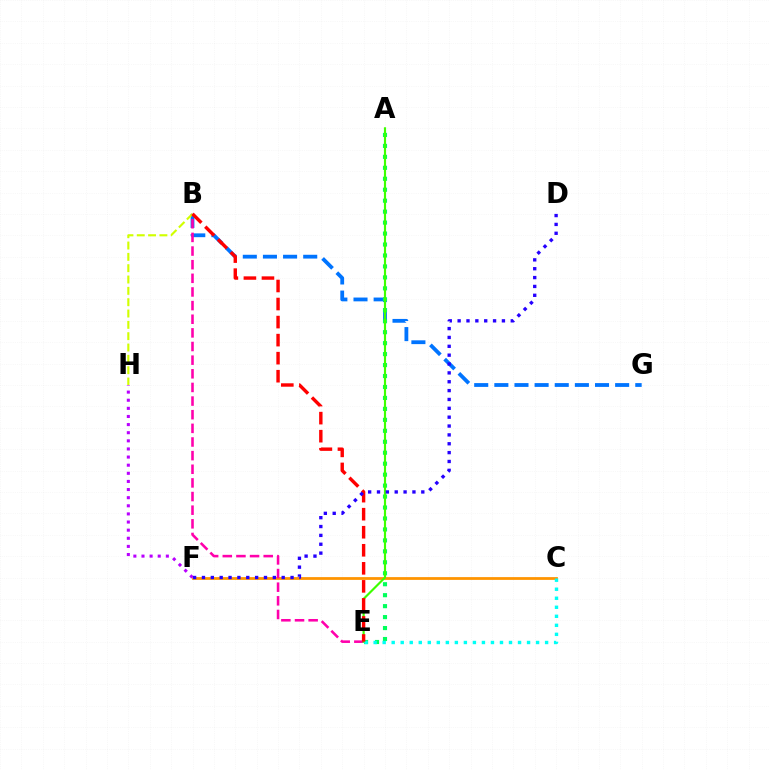{('B', 'G'): [{'color': '#0074ff', 'line_style': 'dashed', 'thickness': 2.74}], ('C', 'F'): [{'color': '#ff9400', 'line_style': 'solid', 'thickness': 2.0}], ('F', 'H'): [{'color': '#b900ff', 'line_style': 'dotted', 'thickness': 2.21}], ('A', 'E'): [{'color': '#00ff5c', 'line_style': 'dotted', 'thickness': 2.98}, {'color': '#3dff00', 'line_style': 'solid', 'thickness': 1.55}], ('B', 'E'): [{'color': '#ff00ac', 'line_style': 'dashed', 'thickness': 1.85}, {'color': '#ff0000', 'line_style': 'dashed', 'thickness': 2.45}], ('B', 'H'): [{'color': '#d1ff00', 'line_style': 'dashed', 'thickness': 1.54}], ('C', 'E'): [{'color': '#00fff6', 'line_style': 'dotted', 'thickness': 2.45}], ('D', 'F'): [{'color': '#2500ff', 'line_style': 'dotted', 'thickness': 2.41}]}